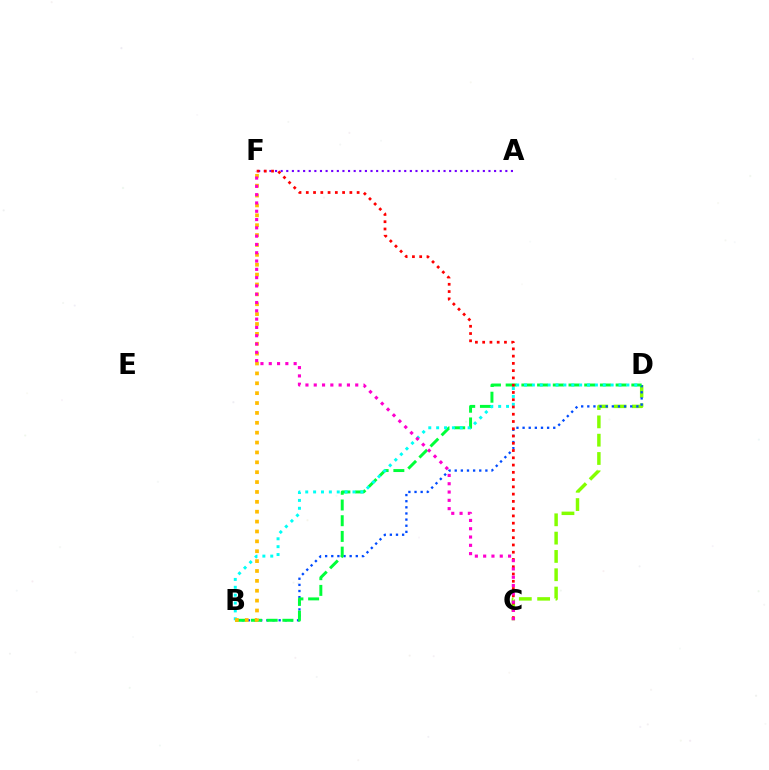{('A', 'F'): [{'color': '#7200ff', 'line_style': 'dotted', 'thickness': 1.53}], ('C', 'D'): [{'color': '#84ff00', 'line_style': 'dashed', 'thickness': 2.49}], ('B', 'D'): [{'color': '#004bff', 'line_style': 'dotted', 'thickness': 1.67}, {'color': '#00ff39', 'line_style': 'dashed', 'thickness': 2.13}, {'color': '#00fff6', 'line_style': 'dotted', 'thickness': 2.14}], ('C', 'F'): [{'color': '#ff0000', 'line_style': 'dotted', 'thickness': 1.97}, {'color': '#ff00cf', 'line_style': 'dotted', 'thickness': 2.25}], ('B', 'F'): [{'color': '#ffbd00', 'line_style': 'dotted', 'thickness': 2.68}]}